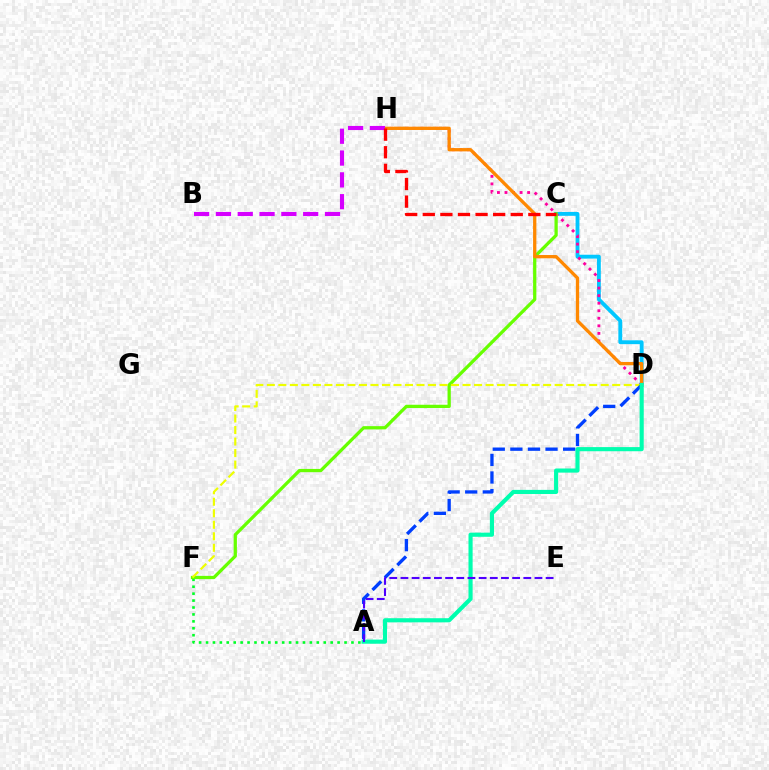{('C', 'D'): [{'color': '#00c7ff', 'line_style': 'solid', 'thickness': 2.77}], ('A', 'F'): [{'color': '#00ff27', 'line_style': 'dotted', 'thickness': 1.88}], ('D', 'H'): [{'color': '#ff00a0', 'line_style': 'dotted', 'thickness': 2.05}, {'color': '#ff8800', 'line_style': 'solid', 'thickness': 2.37}], ('C', 'F'): [{'color': '#66ff00', 'line_style': 'solid', 'thickness': 2.35}], ('D', 'F'): [{'color': '#eeff00', 'line_style': 'dashed', 'thickness': 1.56}], ('B', 'H'): [{'color': '#d600ff', 'line_style': 'dashed', 'thickness': 2.96}], ('A', 'D'): [{'color': '#003fff', 'line_style': 'dashed', 'thickness': 2.39}, {'color': '#00ffaf', 'line_style': 'solid', 'thickness': 2.97}], ('C', 'H'): [{'color': '#ff0000', 'line_style': 'dashed', 'thickness': 2.39}], ('A', 'E'): [{'color': '#4f00ff', 'line_style': 'dashed', 'thickness': 1.52}]}